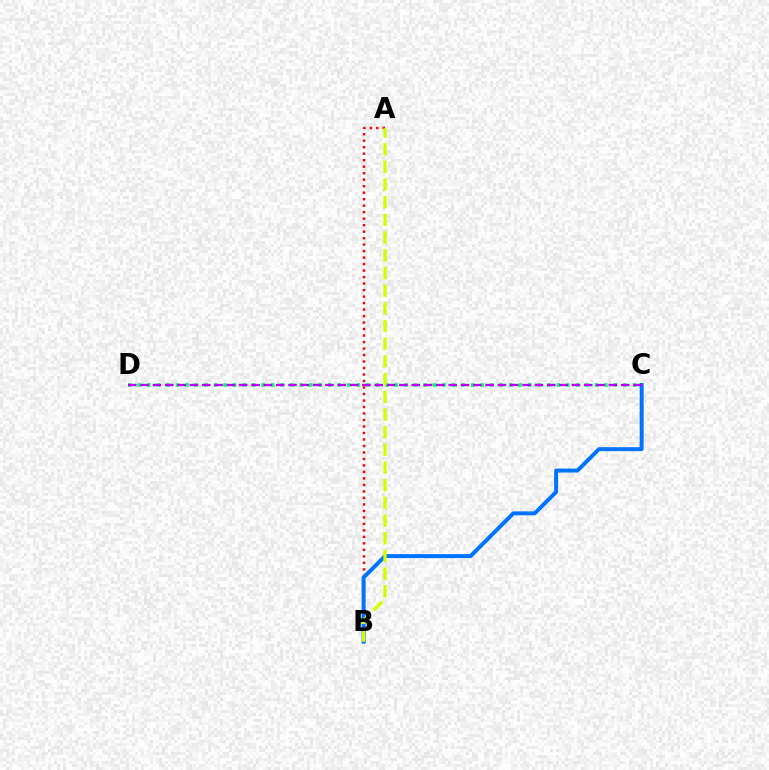{('C', 'D'): [{'color': '#00ff5c', 'line_style': 'dotted', 'thickness': 2.59}, {'color': '#b900ff', 'line_style': 'dashed', 'thickness': 1.67}], ('A', 'B'): [{'color': '#ff0000', 'line_style': 'dotted', 'thickness': 1.76}, {'color': '#d1ff00', 'line_style': 'dashed', 'thickness': 2.4}], ('B', 'C'): [{'color': '#0074ff', 'line_style': 'solid', 'thickness': 2.85}]}